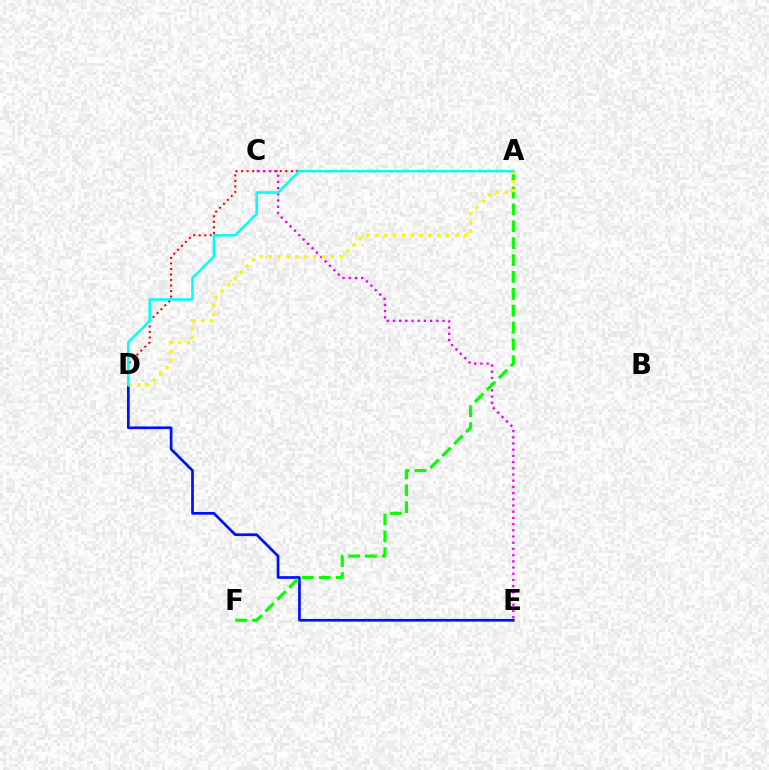{('A', 'D'): [{'color': '#ff0000', 'line_style': 'dotted', 'thickness': 1.5}, {'color': '#fcf500', 'line_style': 'dotted', 'thickness': 2.41}, {'color': '#00fff6', 'line_style': 'solid', 'thickness': 1.82}], ('D', 'E'): [{'color': '#0010ff', 'line_style': 'solid', 'thickness': 1.94}], ('C', 'E'): [{'color': '#ee00ff', 'line_style': 'dotted', 'thickness': 1.68}], ('A', 'F'): [{'color': '#08ff00', 'line_style': 'dashed', 'thickness': 2.29}]}